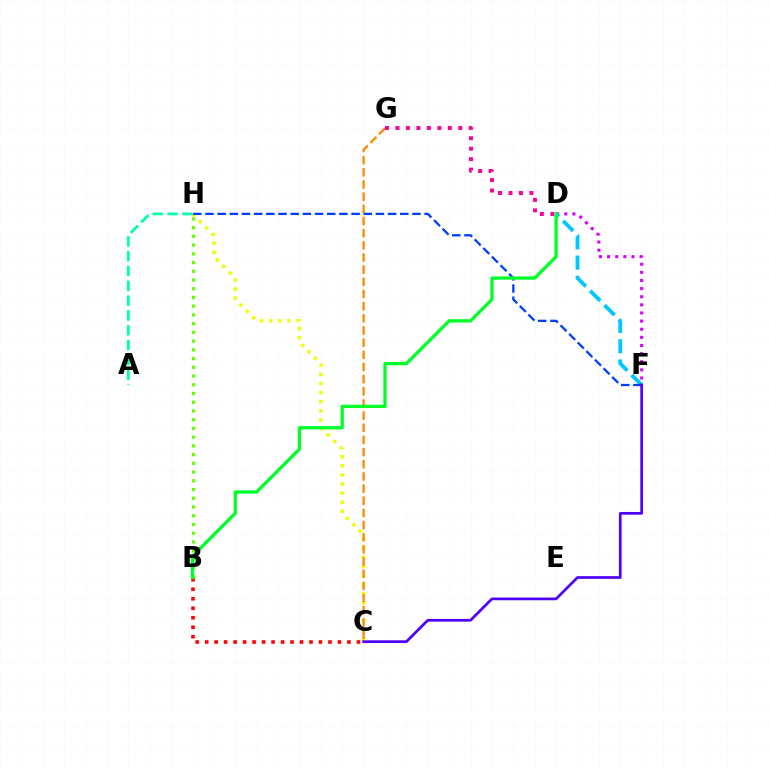{('C', 'H'): [{'color': '#eeff00', 'line_style': 'dotted', 'thickness': 2.48}], ('D', 'F'): [{'color': '#d600ff', 'line_style': 'dotted', 'thickness': 2.21}, {'color': '#00c7ff', 'line_style': 'dashed', 'thickness': 2.75}], ('A', 'H'): [{'color': '#00ffaf', 'line_style': 'dashed', 'thickness': 2.01}], ('C', 'G'): [{'color': '#ff8800', 'line_style': 'dashed', 'thickness': 1.65}], ('B', 'H'): [{'color': '#66ff00', 'line_style': 'dotted', 'thickness': 2.37}], ('B', 'C'): [{'color': '#ff0000', 'line_style': 'dotted', 'thickness': 2.58}], ('F', 'H'): [{'color': '#003fff', 'line_style': 'dashed', 'thickness': 1.65}], ('C', 'F'): [{'color': '#4f00ff', 'line_style': 'solid', 'thickness': 1.95}], ('D', 'G'): [{'color': '#ff00a0', 'line_style': 'dotted', 'thickness': 2.85}], ('B', 'D'): [{'color': '#00ff27', 'line_style': 'solid', 'thickness': 2.36}]}